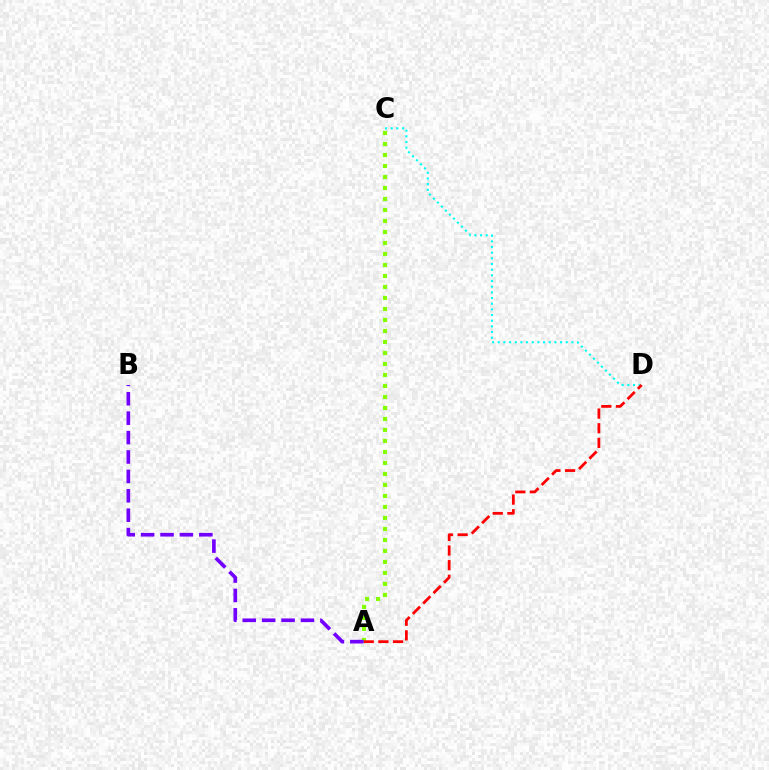{('C', 'D'): [{'color': '#00fff6', 'line_style': 'dotted', 'thickness': 1.54}], ('A', 'C'): [{'color': '#84ff00', 'line_style': 'dotted', 'thickness': 2.99}], ('A', 'D'): [{'color': '#ff0000', 'line_style': 'dashed', 'thickness': 1.99}], ('A', 'B'): [{'color': '#7200ff', 'line_style': 'dashed', 'thickness': 2.64}]}